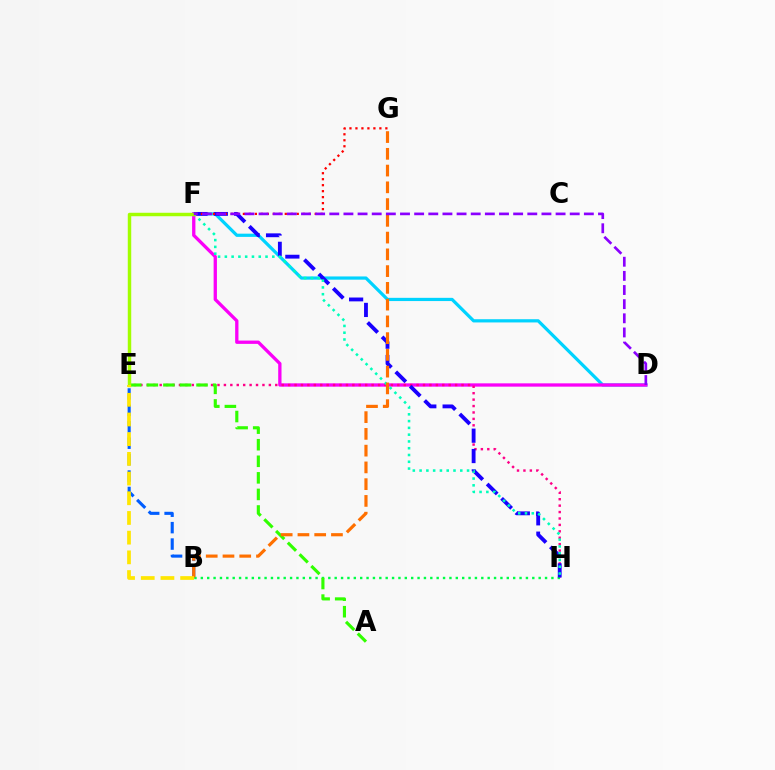{('B', 'E'): [{'color': '#005dff', 'line_style': 'dashed', 'thickness': 2.23}, {'color': '#ffe600', 'line_style': 'dashed', 'thickness': 2.68}], ('D', 'F'): [{'color': '#00d3ff', 'line_style': 'solid', 'thickness': 2.32}, {'color': '#fa00f9', 'line_style': 'solid', 'thickness': 2.38}, {'color': '#8a00ff', 'line_style': 'dashed', 'thickness': 1.92}], ('E', 'H'): [{'color': '#ff0088', 'line_style': 'dotted', 'thickness': 1.75}], ('B', 'H'): [{'color': '#00ff45', 'line_style': 'dotted', 'thickness': 1.73}], ('A', 'E'): [{'color': '#31ff00', 'line_style': 'dashed', 'thickness': 2.25}], ('F', 'H'): [{'color': '#1900ff', 'line_style': 'dashed', 'thickness': 2.76}, {'color': '#00ffbb', 'line_style': 'dotted', 'thickness': 1.84}], ('F', 'G'): [{'color': '#ff0000', 'line_style': 'dotted', 'thickness': 1.63}], ('E', 'F'): [{'color': '#a2ff00', 'line_style': 'solid', 'thickness': 2.49}], ('B', 'G'): [{'color': '#ff7000', 'line_style': 'dashed', 'thickness': 2.28}]}